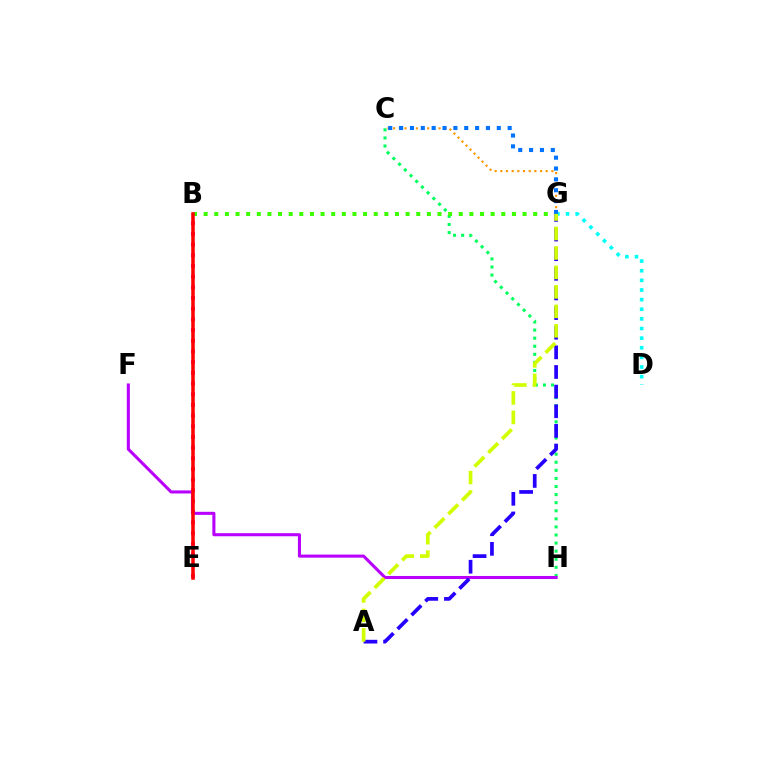{('C', 'H'): [{'color': '#00ff5c', 'line_style': 'dotted', 'thickness': 2.2}], ('B', 'E'): [{'color': '#ff00ac', 'line_style': 'dotted', 'thickness': 2.9}, {'color': '#ff0000', 'line_style': 'solid', 'thickness': 2.54}], ('F', 'H'): [{'color': '#b900ff', 'line_style': 'solid', 'thickness': 2.21}], ('B', 'G'): [{'color': '#3dff00', 'line_style': 'dotted', 'thickness': 2.89}], ('D', 'G'): [{'color': '#00fff6', 'line_style': 'dotted', 'thickness': 2.62}], ('C', 'G'): [{'color': '#ff9400', 'line_style': 'dotted', 'thickness': 1.54}, {'color': '#0074ff', 'line_style': 'dotted', 'thickness': 2.95}], ('A', 'G'): [{'color': '#2500ff', 'line_style': 'dashed', 'thickness': 2.67}, {'color': '#d1ff00', 'line_style': 'dashed', 'thickness': 2.64}]}